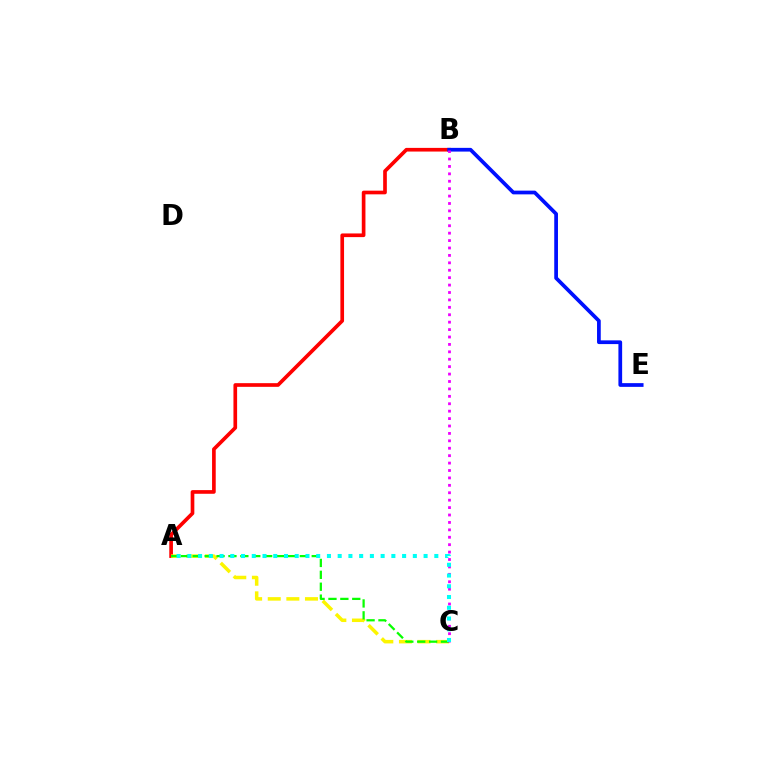{('A', 'B'): [{'color': '#ff0000', 'line_style': 'solid', 'thickness': 2.64}], ('A', 'C'): [{'color': '#fcf500', 'line_style': 'dashed', 'thickness': 2.53}, {'color': '#08ff00', 'line_style': 'dashed', 'thickness': 1.62}, {'color': '#00fff6', 'line_style': 'dotted', 'thickness': 2.92}], ('B', 'E'): [{'color': '#0010ff', 'line_style': 'solid', 'thickness': 2.68}], ('B', 'C'): [{'color': '#ee00ff', 'line_style': 'dotted', 'thickness': 2.02}]}